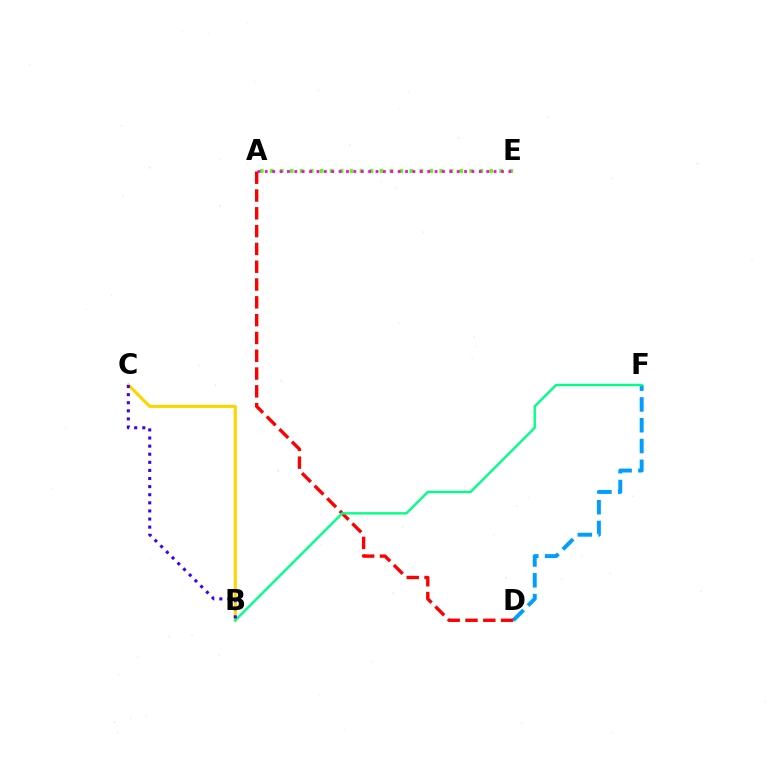{('B', 'C'): [{'color': '#ffd500', 'line_style': 'solid', 'thickness': 2.23}, {'color': '#3700ff', 'line_style': 'dotted', 'thickness': 2.2}], ('A', 'E'): [{'color': '#4fff00', 'line_style': 'dotted', 'thickness': 2.71}, {'color': '#ff00ed', 'line_style': 'dotted', 'thickness': 2.01}], ('D', 'F'): [{'color': '#009eff', 'line_style': 'dashed', 'thickness': 2.82}], ('A', 'D'): [{'color': '#ff0000', 'line_style': 'dashed', 'thickness': 2.42}], ('B', 'F'): [{'color': '#00ff86', 'line_style': 'solid', 'thickness': 1.71}]}